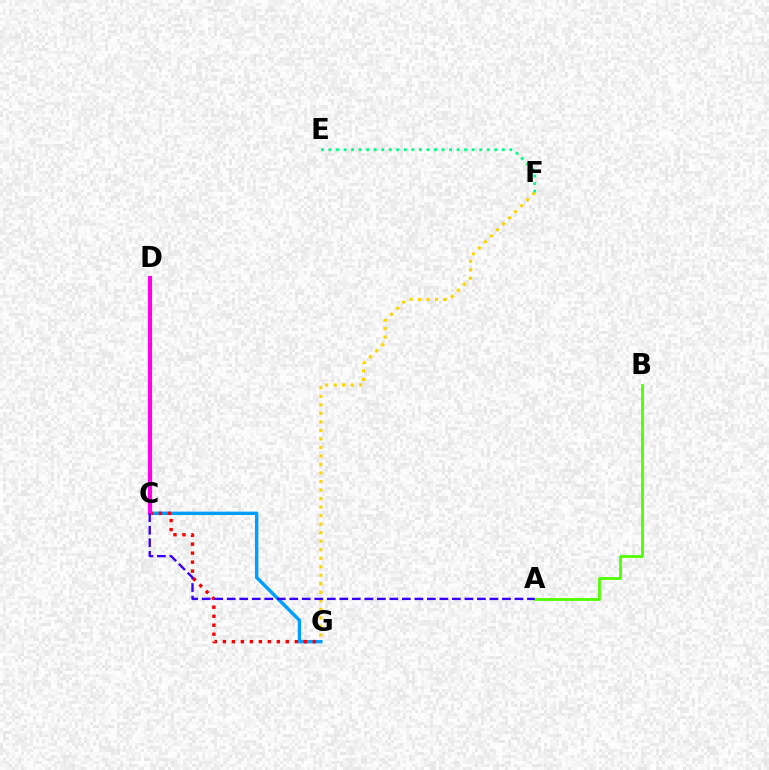{('C', 'G'): [{'color': '#009eff', 'line_style': 'solid', 'thickness': 2.46}, {'color': '#ff0000', 'line_style': 'dotted', 'thickness': 2.44}], ('A', 'B'): [{'color': '#4fff00', 'line_style': 'solid', 'thickness': 2.01}], ('F', 'G'): [{'color': '#ffd500', 'line_style': 'dotted', 'thickness': 2.32}], ('E', 'F'): [{'color': '#00ff86', 'line_style': 'dotted', 'thickness': 2.05}], ('C', 'D'): [{'color': '#ff00ed', 'line_style': 'solid', 'thickness': 2.97}], ('A', 'C'): [{'color': '#3700ff', 'line_style': 'dashed', 'thickness': 1.7}]}